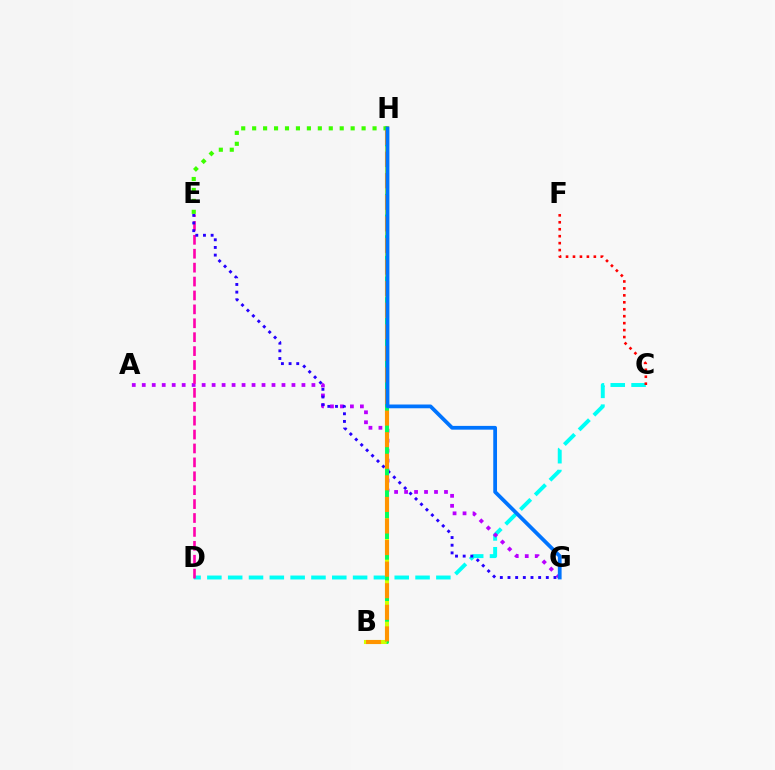{('C', 'D'): [{'color': '#00fff6', 'line_style': 'dashed', 'thickness': 2.83}], ('A', 'G'): [{'color': '#b900ff', 'line_style': 'dotted', 'thickness': 2.71}], ('B', 'H'): [{'color': '#d1ff00', 'line_style': 'solid', 'thickness': 2.93}, {'color': '#00ff5c', 'line_style': 'dashed', 'thickness': 2.81}, {'color': '#ff9400', 'line_style': 'dashed', 'thickness': 2.93}], ('D', 'E'): [{'color': '#ff00ac', 'line_style': 'dashed', 'thickness': 1.89}], ('E', 'G'): [{'color': '#2500ff', 'line_style': 'dotted', 'thickness': 2.08}], ('E', 'H'): [{'color': '#3dff00', 'line_style': 'dotted', 'thickness': 2.97}], ('C', 'F'): [{'color': '#ff0000', 'line_style': 'dotted', 'thickness': 1.89}], ('G', 'H'): [{'color': '#0074ff', 'line_style': 'solid', 'thickness': 2.7}]}